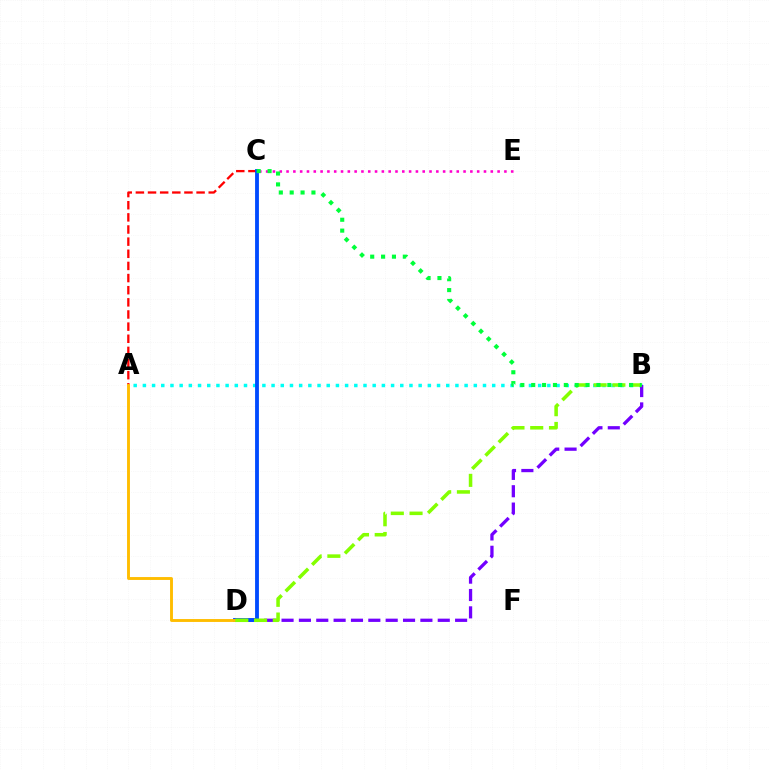{('A', 'B'): [{'color': '#00fff6', 'line_style': 'dotted', 'thickness': 2.5}], ('B', 'D'): [{'color': '#7200ff', 'line_style': 'dashed', 'thickness': 2.36}, {'color': '#84ff00', 'line_style': 'dashed', 'thickness': 2.55}], ('A', 'C'): [{'color': '#ff0000', 'line_style': 'dashed', 'thickness': 1.65}], ('C', 'E'): [{'color': '#ff00cf', 'line_style': 'dotted', 'thickness': 1.85}], ('C', 'D'): [{'color': '#004bff', 'line_style': 'solid', 'thickness': 2.76}], ('A', 'D'): [{'color': '#ffbd00', 'line_style': 'solid', 'thickness': 2.08}], ('B', 'C'): [{'color': '#00ff39', 'line_style': 'dotted', 'thickness': 2.95}]}